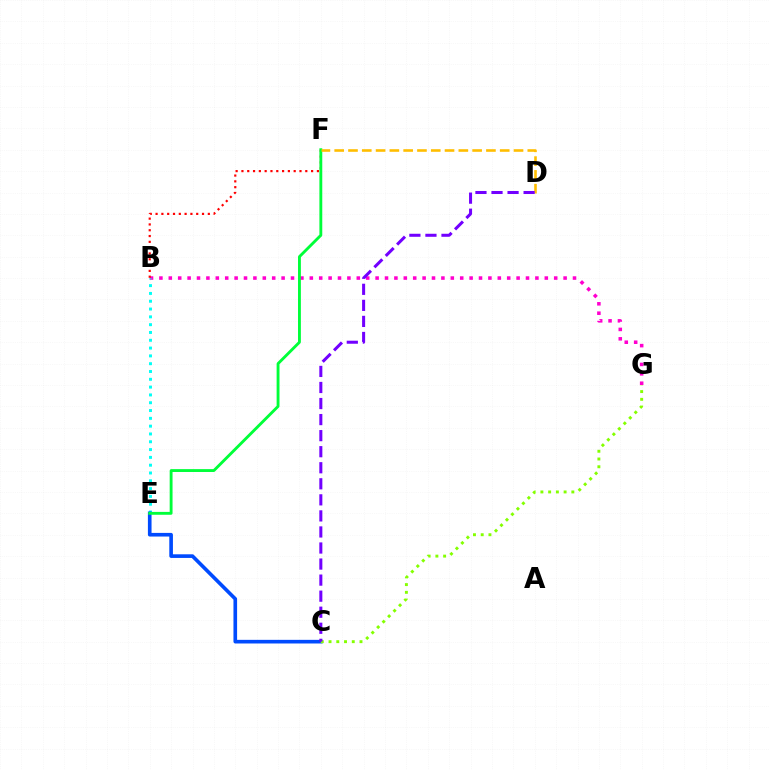{('B', 'G'): [{'color': '#ff00cf', 'line_style': 'dotted', 'thickness': 2.55}], ('B', 'F'): [{'color': '#ff0000', 'line_style': 'dotted', 'thickness': 1.58}], ('B', 'E'): [{'color': '#00fff6', 'line_style': 'dotted', 'thickness': 2.12}], ('C', 'E'): [{'color': '#004bff', 'line_style': 'solid', 'thickness': 2.62}], ('C', 'G'): [{'color': '#84ff00', 'line_style': 'dotted', 'thickness': 2.1}], ('E', 'F'): [{'color': '#00ff39', 'line_style': 'solid', 'thickness': 2.06}], ('D', 'F'): [{'color': '#ffbd00', 'line_style': 'dashed', 'thickness': 1.87}], ('C', 'D'): [{'color': '#7200ff', 'line_style': 'dashed', 'thickness': 2.18}]}